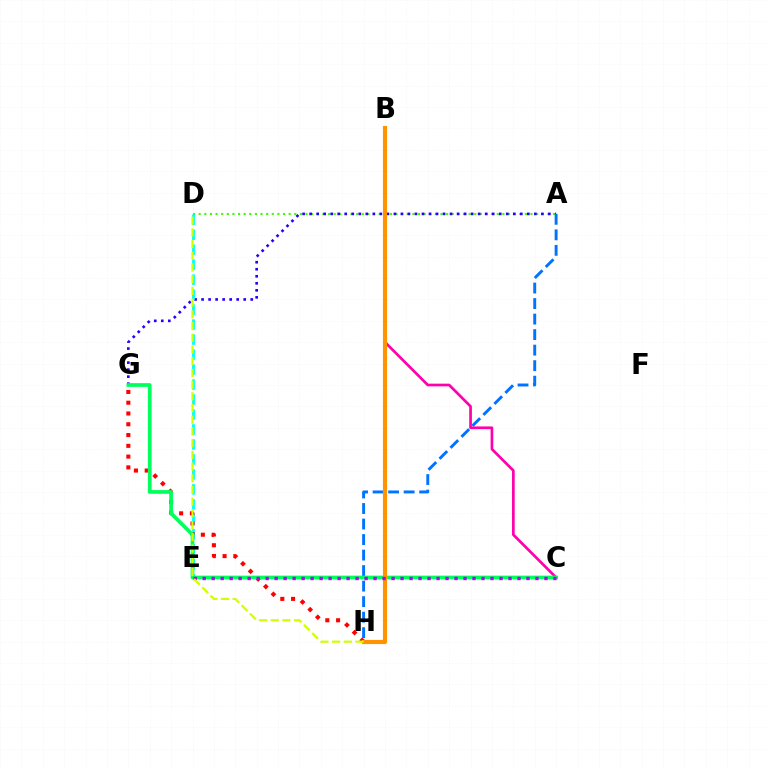{('A', 'D'): [{'color': '#3dff00', 'line_style': 'dotted', 'thickness': 1.53}], ('A', 'G'): [{'color': '#2500ff', 'line_style': 'dotted', 'thickness': 1.91}], ('A', 'H'): [{'color': '#0074ff', 'line_style': 'dashed', 'thickness': 2.11}], ('D', 'E'): [{'color': '#00fff6', 'line_style': 'dashed', 'thickness': 2.04}], ('G', 'H'): [{'color': '#ff0000', 'line_style': 'dotted', 'thickness': 2.93}], ('B', 'C'): [{'color': '#ff00ac', 'line_style': 'solid', 'thickness': 1.94}], ('C', 'G'): [{'color': '#00ff5c', 'line_style': 'solid', 'thickness': 2.67}], ('B', 'H'): [{'color': '#ff9400', 'line_style': 'solid', 'thickness': 2.98}], ('C', 'E'): [{'color': '#b900ff', 'line_style': 'dotted', 'thickness': 2.44}], ('D', 'H'): [{'color': '#d1ff00', 'line_style': 'dashed', 'thickness': 1.59}]}